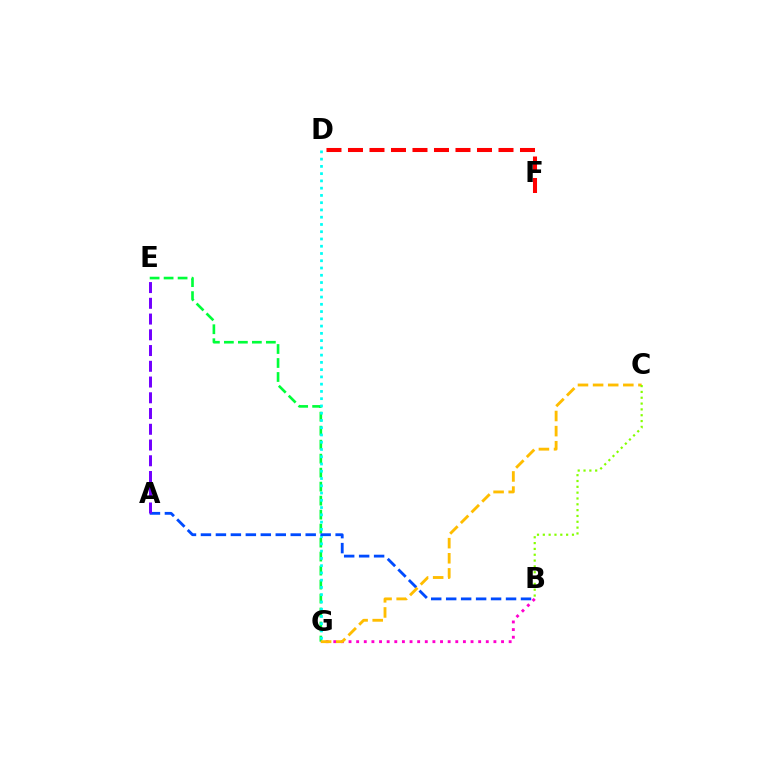{('E', 'G'): [{'color': '#00ff39', 'line_style': 'dashed', 'thickness': 1.9}], ('D', 'G'): [{'color': '#00fff6', 'line_style': 'dotted', 'thickness': 1.97}], ('A', 'B'): [{'color': '#004bff', 'line_style': 'dashed', 'thickness': 2.03}], ('B', 'G'): [{'color': '#ff00cf', 'line_style': 'dotted', 'thickness': 2.07}], ('D', 'F'): [{'color': '#ff0000', 'line_style': 'dashed', 'thickness': 2.92}], ('C', 'G'): [{'color': '#ffbd00', 'line_style': 'dashed', 'thickness': 2.05}], ('A', 'E'): [{'color': '#7200ff', 'line_style': 'dashed', 'thickness': 2.14}], ('B', 'C'): [{'color': '#84ff00', 'line_style': 'dotted', 'thickness': 1.58}]}